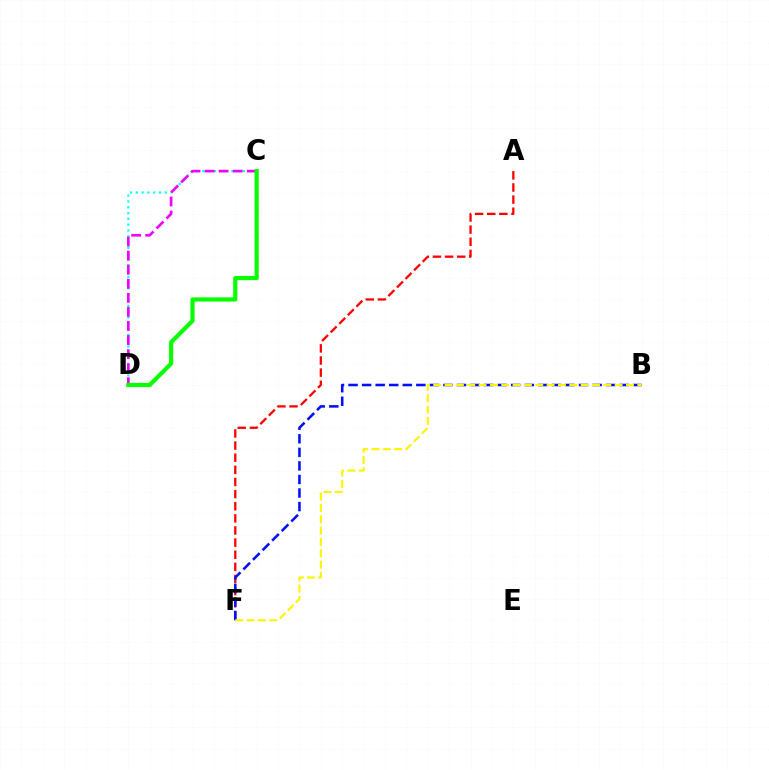{('C', 'D'): [{'color': '#00fff6', 'line_style': 'dotted', 'thickness': 1.58}, {'color': '#ee00ff', 'line_style': 'dashed', 'thickness': 1.91}, {'color': '#08ff00', 'line_style': 'solid', 'thickness': 3.0}], ('A', 'F'): [{'color': '#ff0000', 'line_style': 'dashed', 'thickness': 1.65}], ('B', 'F'): [{'color': '#0010ff', 'line_style': 'dashed', 'thickness': 1.84}, {'color': '#fcf500', 'line_style': 'dashed', 'thickness': 1.54}]}